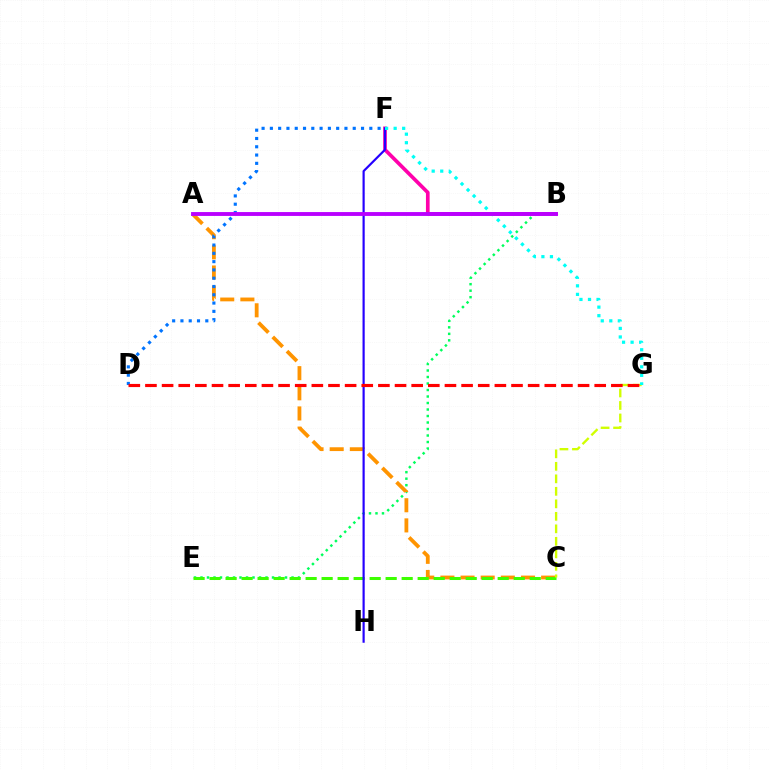{('B', 'E'): [{'color': '#00ff5c', 'line_style': 'dotted', 'thickness': 1.77}], ('B', 'F'): [{'color': '#ff00ac', 'line_style': 'solid', 'thickness': 2.65}], ('A', 'C'): [{'color': '#ff9400', 'line_style': 'dashed', 'thickness': 2.74}], ('C', 'E'): [{'color': '#3dff00', 'line_style': 'dashed', 'thickness': 2.17}], ('D', 'F'): [{'color': '#0074ff', 'line_style': 'dotted', 'thickness': 2.25}], ('F', 'H'): [{'color': '#2500ff', 'line_style': 'solid', 'thickness': 1.57}], ('C', 'G'): [{'color': '#d1ff00', 'line_style': 'dashed', 'thickness': 1.7}], ('F', 'G'): [{'color': '#00fff6', 'line_style': 'dotted', 'thickness': 2.32}], ('D', 'G'): [{'color': '#ff0000', 'line_style': 'dashed', 'thickness': 2.26}], ('A', 'B'): [{'color': '#b900ff', 'line_style': 'solid', 'thickness': 2.78}]}